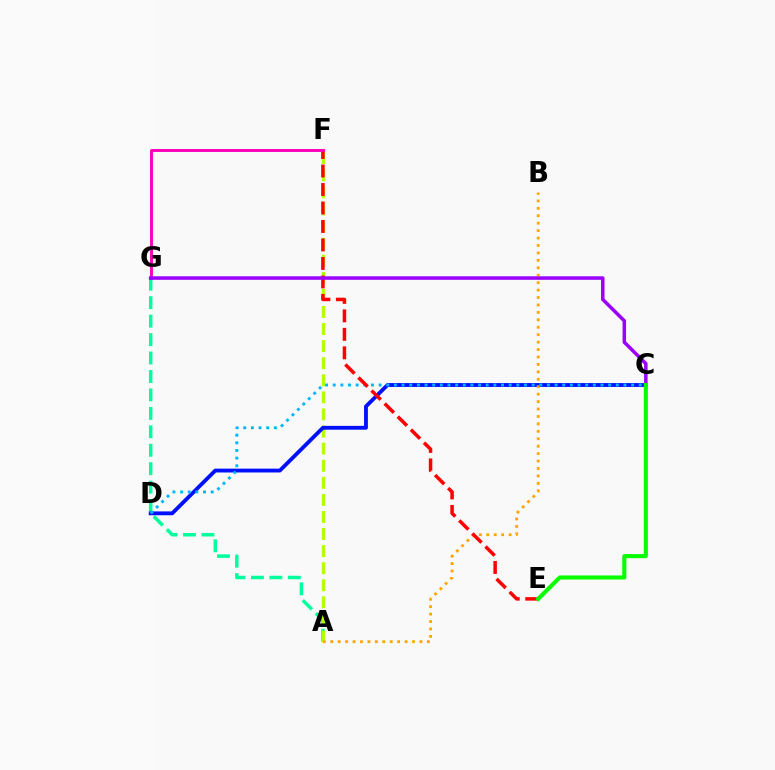{('A', 'G'): [{'color': '#00ff9d', 'line_style': 'dashed', 'thickness': 2.51}], ('A', 'F'): [{'color': '#b3ff00', 'line_style': 'dashed', 'thickness': 2.32}], ('C', 'D'): [{'color': '#0010ff', 'line_style': 'solid', 'thickness': 2.76}, {'color': '#00b5ff', 'line_style': 'dotted', 'thickness': 2.08}], ('A', 'B'): [{'color': '#ffa500', 'line_style': 'dotted', 'thickness': 2.02}], ('E', 'F'): [{'color': '#ff0000', 'line_style': 'dashed', 'thickness': 2.51}], ('F', 'G'): [{'color': '#ff00bd', 'line_style': 'solid', 'thickness': 2.1}], ('C', 'G'): [{'color': '#9b00ff', 'line_style': 'solid', 'thickness': 2.52}], ('C', 'E'): [{'color': '#08ff00', 'line_style': 'solid', 'thickness': 2.94}]}